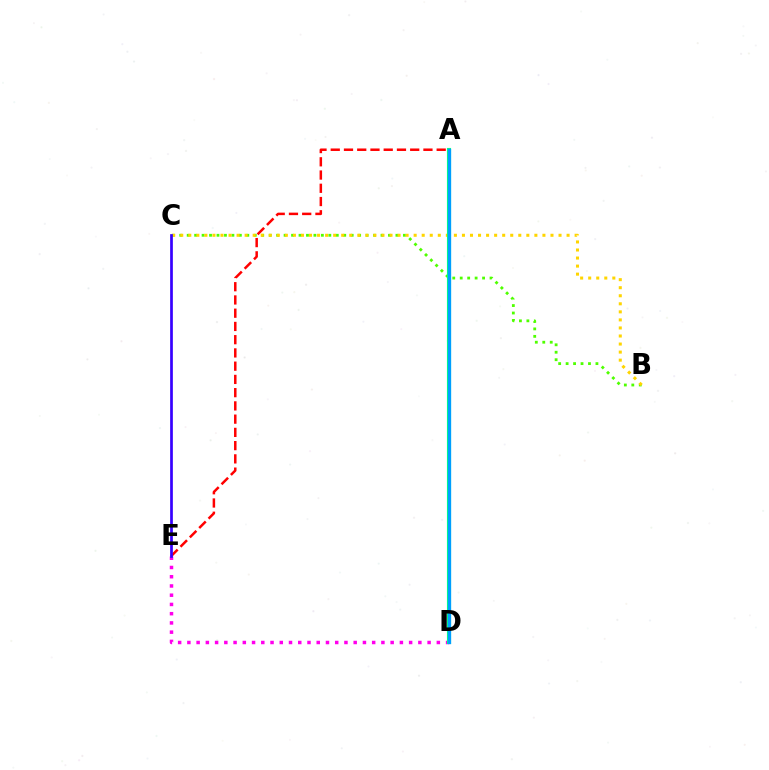{('B', 'C'): [{'color': '#4fff00', 'line_style': 'dotted', 'thickness': 2.03}, {'color': '#ffd500', 'line_style': 'dotted', 'thickness': 2.19}], ('D', 'E'): [{'color': '#ff00ed', 'line_style': 'dotted', 'thickness': 2.51}], ('A', 'E'): [{'color': '#ff0000', 'line_style': 'dashed', 'thickness': 1.8}], ('A', 'D'): [{'color': '#00ff86', 'line_style': 'solid', 'thickness': 2.97}, {'color': '#009eff', 'line_style': 'solid', 'thickness': 2.33}], ('C', 'E'): [{'color': '#3700ff', 'line_style': 'solid', 'thickness': 1.95}]}